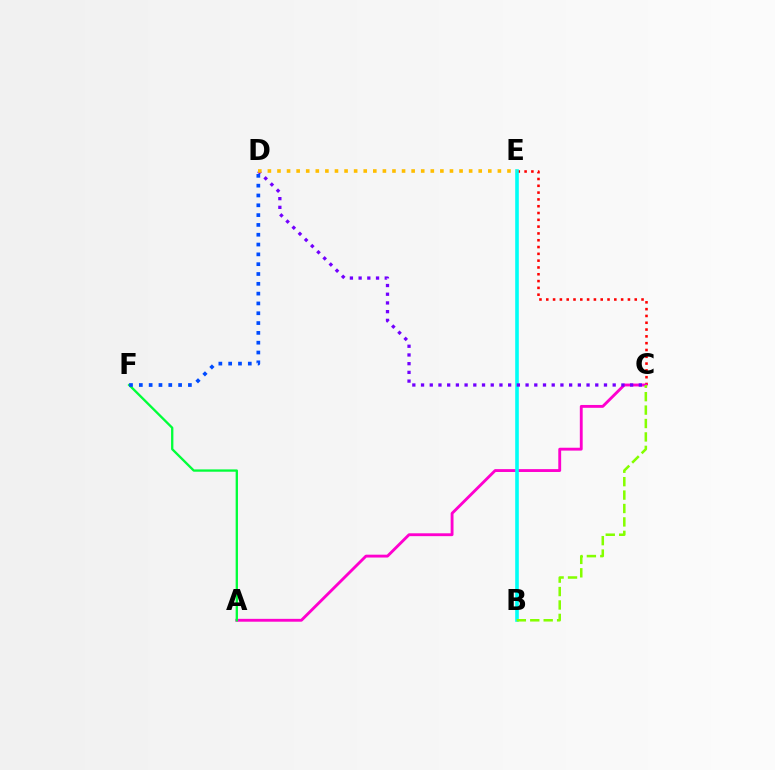{('C', 'E'): [{'color': '#ff0000', 'line_style': 'dotted', 'thickness': 1.85}], ('A', 'C'): [{'color': '#ff00cf', 'line_style': 'solid', 'thickness': 2.06}], ('A', 'F'): [{'color': '#00ff39', 'line_style': 'solid', 'thickness': 1.67}], ('B', 'E'): [{'color': '#00fff6', 'line_style': 'solid', 'thickness': 2.6}], ('C', 'D'): [{'color': '#7200ff', 'line_style': 'dotted', 'thickness': 2.37}], ('D', 'F'): [{'color': '#004bff', 'line_style': 'dotted', 'thickness': 2.67}], ('D', 'E'): [{'color': '#ffbd00', 'line_style': 'dotted', 'thickness': 2.6}], ('B', 'C'): [{'color': '#84ff00', 'line_style': 'dashed', 'thickness': 1.82}]}